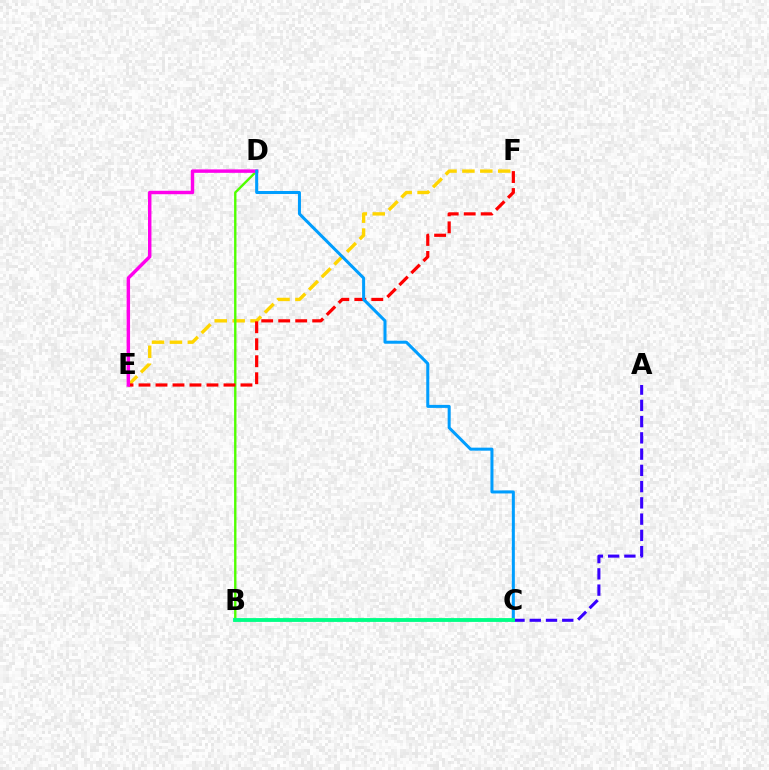{('A', 'C'): [{'color': '#3700ff', 'line_style': 'dashed', 'thickness': 2.21}], ('E', 'F'): [{'color': '#ffd500', 'line_style': 'dashed', 'thickness': 2.43}, {'color': '#ff0000', 'line_style': 'dashed', 'thickness': 2.31}], ('B', 'D'): [{'color': '#4fff00', 'line_style': 'solid', 'thickness': 1.71}], ('D', 'E'): [{'color': '#ff00ed', 'line_style': 'solid', 'thickness': 2.48}], ('C', 'D'): [{'color': '#009eff', 'line_style': 'solid', 'thickness': 2.18}], ('B', 'C'): [{'color': '#00ff86', 'line_style': 'solid', 'thickness': 2.76}]}